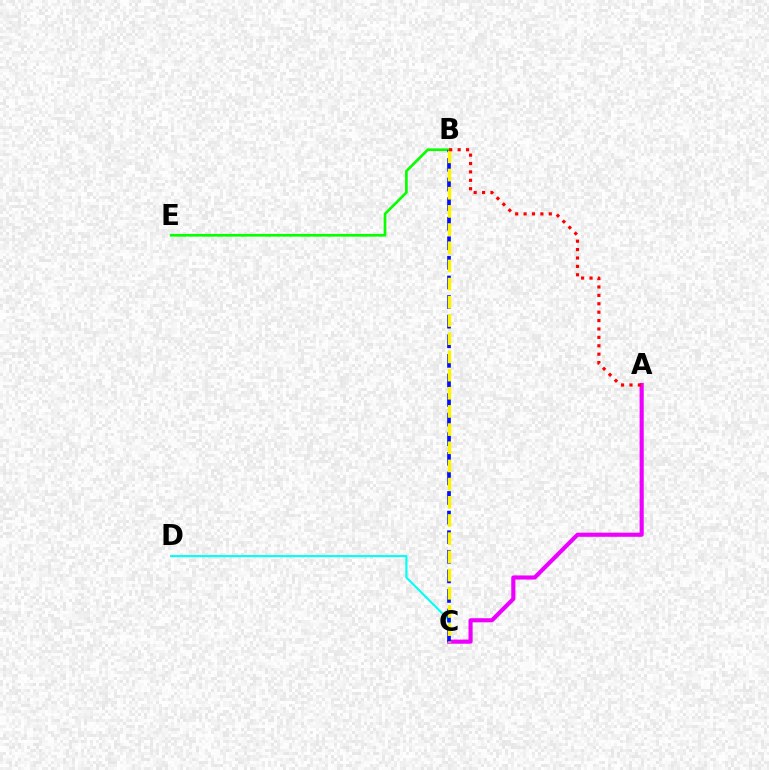{('C', 'D'): [{'color': '#00fff6', 'line_style': 'solid', 'thickness': 1.51}], ('A', 'C'): [{'color': '#ee00ff', 'line_style': 'solid', 'thickness': 2.98}], ('B', 'E'): [{'color': '#08ff00', 'line_style': 'solid', 'thickness': 1.94}], ('B', 'C'): [{'color': '#0010ff', 'line_style': 'dashed', 'thickness': 2.66}, {'color': '#fcf500', 'line_style': 'dashed', 'thickness': 2.47}], ('A', 'B'): [{'color': '#ff0000', 'line_style': 'dotted', 'thickness': 2.28}]}